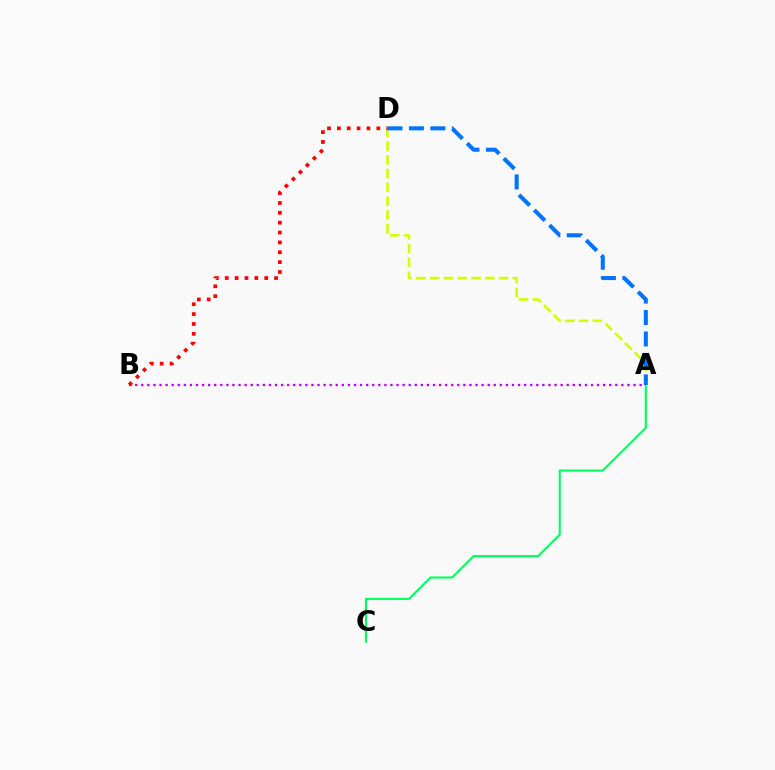{('A', 'B'): [{'color': '#b900ff', 'line_style': 'dotted', 'thickness': 1.65}], ('A', 'D'): [{'color': '#d1ff00', 'line_style': 'dashed', 'thickness': 1.87}, {'color': '#0074ff', 'line_style': 'dashed', 'thickness': 2.91}], ('A', 'C'): [{'color': '#00ff5c', 'line_style': 'solid', 'thickness': 1.53}], ('B', 'D'): [{'color': '#ff0000', 'line_style': 'dotted', 'thickness': 2.68}]}